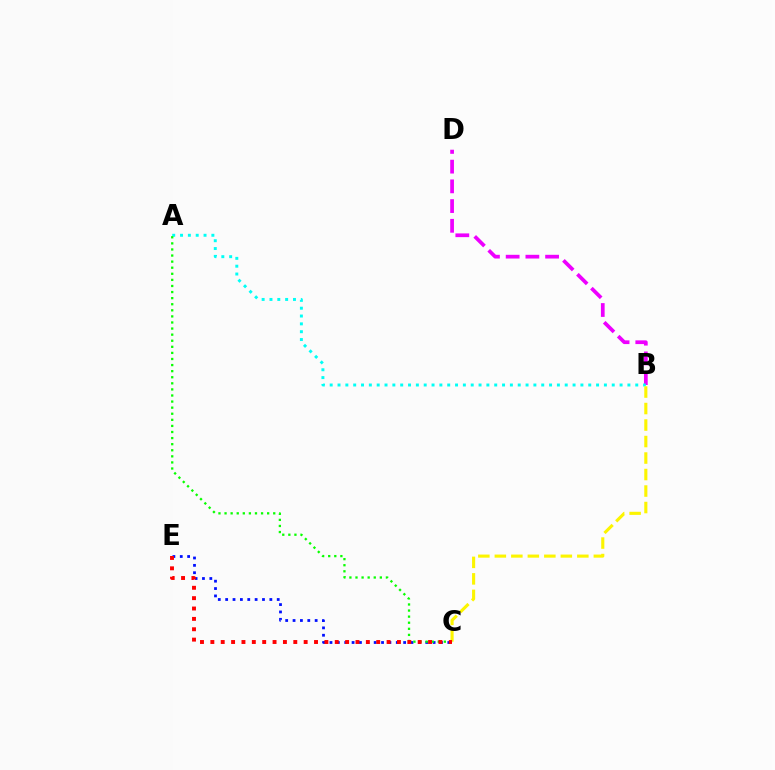{('B', 'D'): [{'color': '#ee00ff', 'line_style': 'dashed', 'thickness': 2.68}], ('A', 'B'): [{'color': '#00fff6', 'line_style': 'dotted', 'thickness': 2.13}], ('C', 'E'): [{'color': '#0010ff', 'line_style': 'dotted', 'thickness': 2.0}, {'color': '#ff0000', 'line_style': 'dotted', 'thickness': 2.82}], ('B', 'C'): [{'color': '#fcf500', 'line_style': 'dashed', 'thickness': 2.24}], ('A', 'C'): [{'color': '#08ff00', 'line_style': 'dotted', 'thickness': 1.65}]}